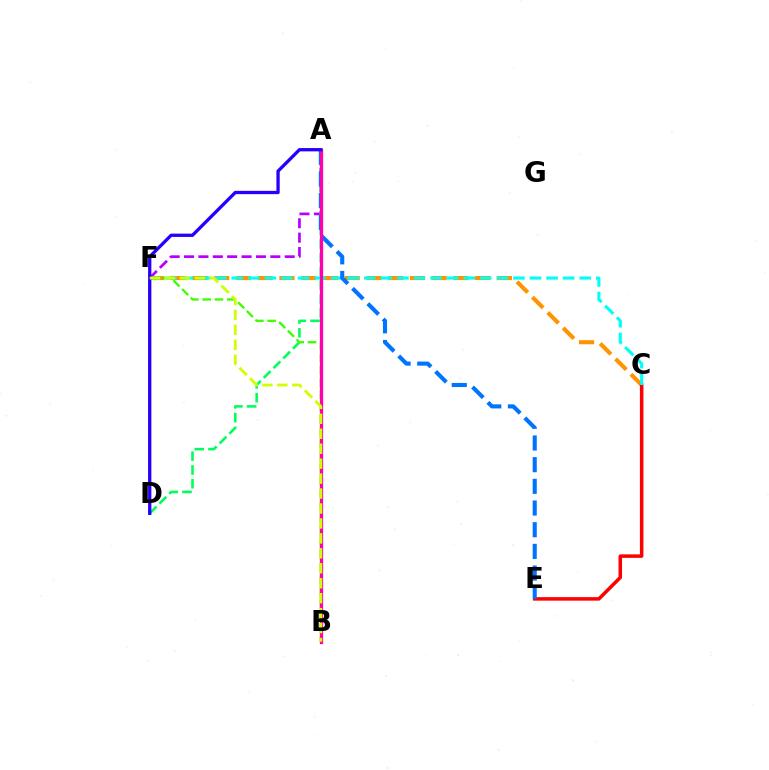{('C', 'F'): [{'color': '#ff9400', 'line_style': 'dashed', 'thickness': 2.95}, {'color': '#00fff6', 'line_style': 'dashed', 'thickness': 2.25}], ('C', 'E'): [{'color': '#ff0000', 'line_style': 'solid', 'thickness': 2.53}], ('A', 'F'): [{'color': '#b900ff', 'line_style': 'dashed', 'thickness': 1.95}], ('A', 'D'): [{'color': '#00ff5c', 'line_style': 'dashed', 'thickness': 1.87}, {'color': '#2500ff', 'line_style': 'solid', 'thickness': 2.37}], ('A', 'E'): [{'color': '#0074ff', 'line_style': 'dashed', 'thickness': 2.94}], ('B', 'F'): [{'color': '#3dff00', 'line_style': 'dashed', 'thickness': 1.67}, {'color': '#d1ff00', 'line_style': 'dashed', 'thickness': 2.03}], ('A', 'B'): [{'color': '#ff00ac', 'line_style': 'solid', 'thickness': 2.35}]}